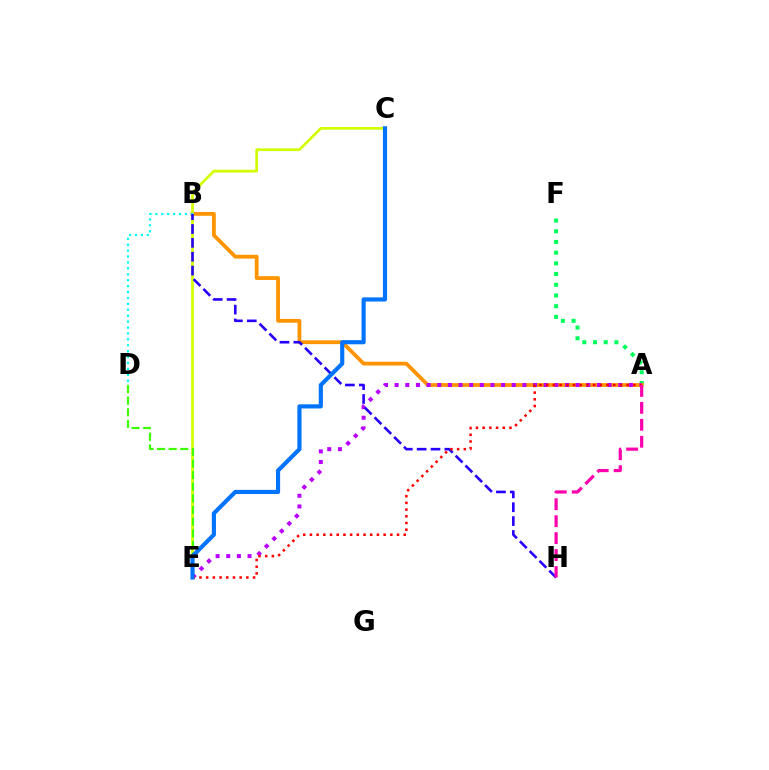{('A', 'F'): [{'color': '#00ff5c', 'line_style': 'dotted', 'thickness': 2.91}], ('A', 'B'): [{'color': '#ff9400', 'line_style': 'solid', 'thickness': 2.72}], ('C', 'E'): [{'color': '#d1ff00', 'line_style': 'solid', 'thickness': 1.96}, {'color': '#0074ff', 'line_style': 'solid', 'thickness': 2.98}], ('A', 'E'): [{'color': '#b900ff', 'line_style': 'dotted', 'thickness': 2.89}, {'color': '#ff0000', 'line_style': 'dotted', 'thickness': 1.82}], ('B', 'D'): [{'color': '#00fff6', 'line_style': 'dotted', 'thickness': 1.61}], ('B', 'H'): [{'color': '#2500ff', 'line_style': 'dashed', 'thickness': 1.88}], ('D', 'E'): [{'color': '#3dff00', 'line_style': 'dashed', 'thickness': 1.58}], ('A', 'H'): [{'color': '#ff00ac', 'line_style': 'dashed', 'thickness': 2.3}]}